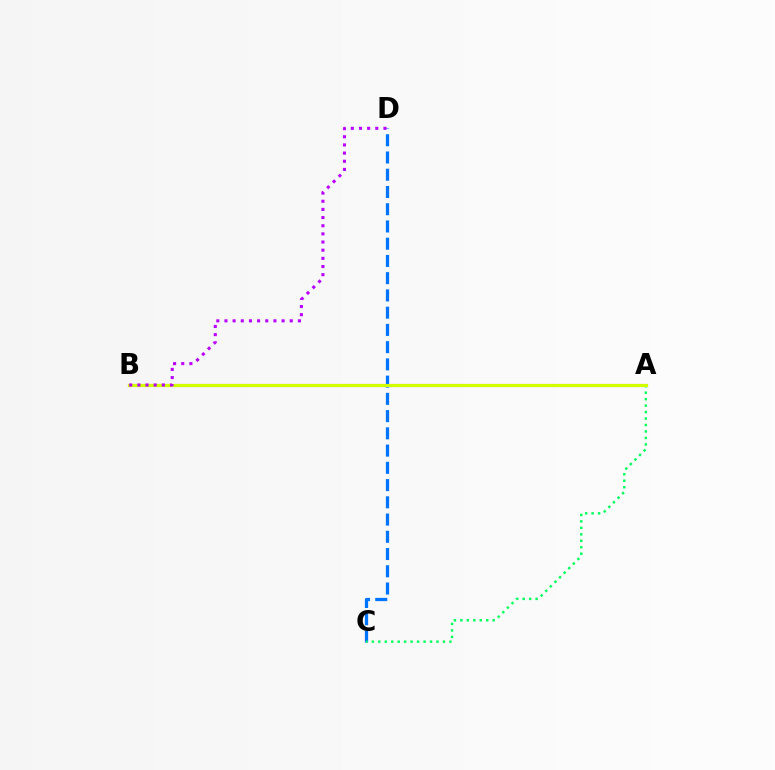{('A', 'B'): [{'color': '#ff0000', 'line_style': 'solid', 'thickness': 2.21}, {'color': '#d1ff00', 'line_style': 'solid', 'thickness': 2.22}], ('C', 'D'): [{'color': '#0074ff', 'line_style': 'dashed', 'thickness': 2.34}], ('A', 'C'): [{'color': '#00ff5c', 'line_style': 'dotted', 'thickness': 1.76}], ('B', 'D'): [{'color': '#b900ff', 'line_style': 'dotted', 'thickness': 2.22}]}